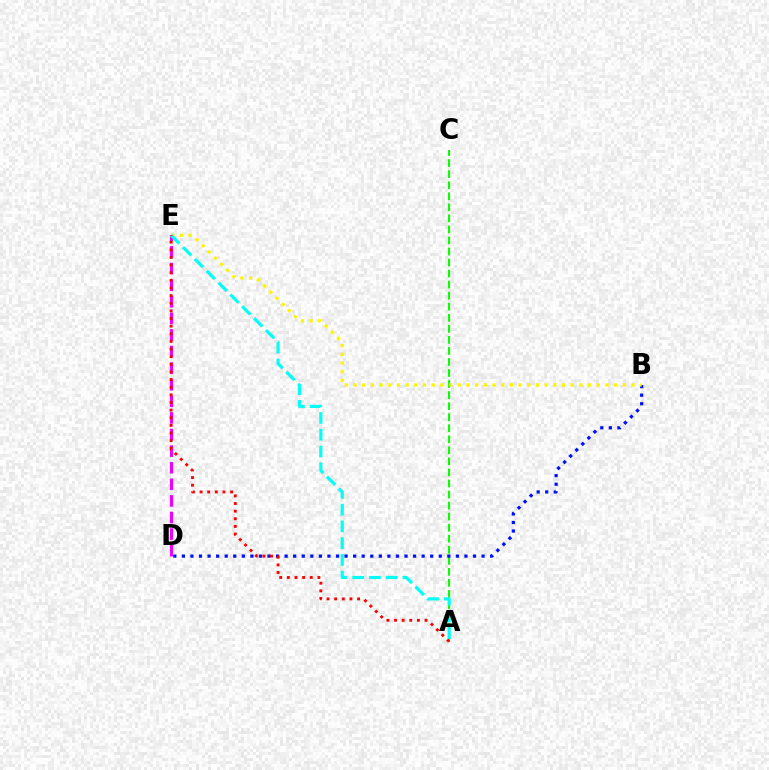{('A', 'C'): [{'color': '#08ff00', 'line_style': 'dashed', 'thickness': 1.5}], ('D', 'E'): [{'color': '#ee00ff', 'line_style': 'dashed', 'thickness': 2.25}], ('B', 'D'): [{'color': '#0010ff', 'line_style': 'dotted', 'thickness': 2.33}], ('B', 'E'): [{'color': '#fcf500', 'line_style': 'dotted', 'thickness': 2.36}], ('A', 'E'): [{'color': '#00fff6', 'line_style': 'dashed', 'thickness': 2.28}, {'color': '#ff0000', 'line_style': 'dotted', 'thickness': 2.07}]}